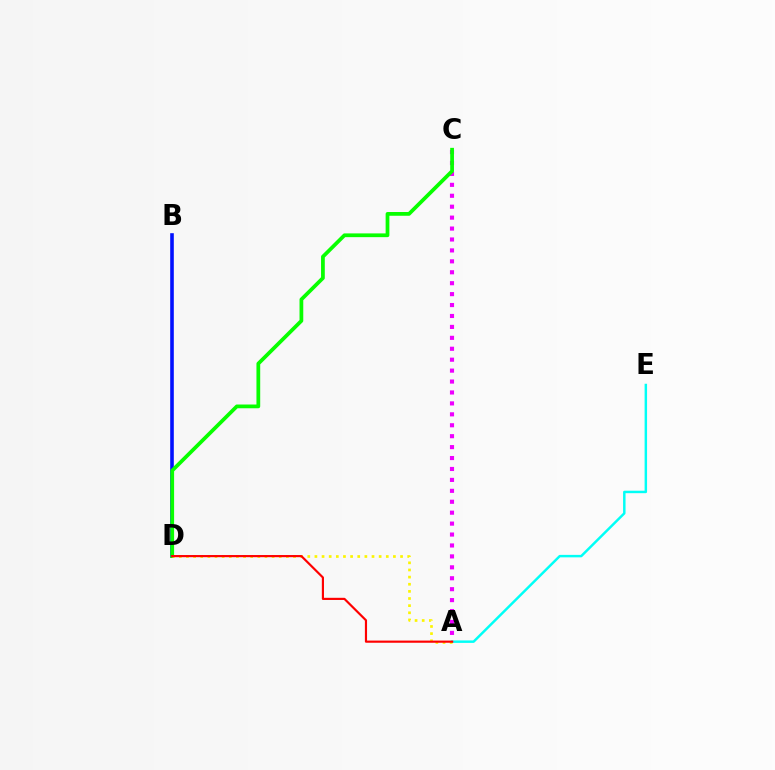{('A', 'E'): [{'color': '#00fff6', 'line_style': 'solid', 'thickness': 1.77}], ('B', 'D'): [{'color': '#0010ff', 'line_style': 'solid', 'thickness': 2.59}], ('A', 'C'): [{'color': '#ee00ff', 'line_style': 'dotted', 'thickness': 2.97}], ('C', 'D'): [{'color': '#08ff00', 'line_style': 'solid', 'thickness': 2.7}], ('A', 'D'): [{'color': '#fcf500', 'line_style': 'dotted', 'thickness': 1.94}, {'color': '#ff0000', 'line_style': 'solid', 'thickness': 1.56}]}